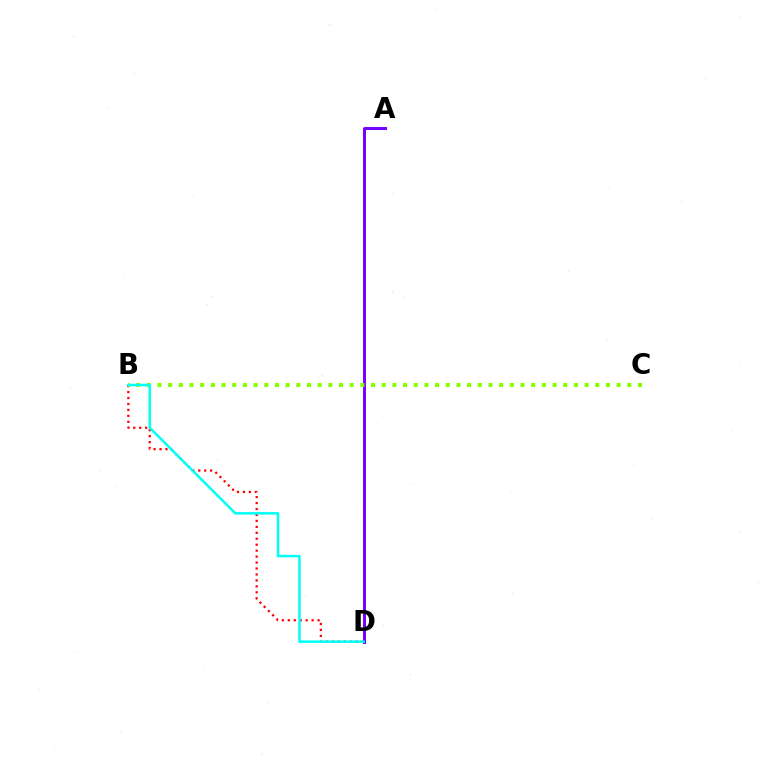{('B', 'D'): [{'color': '#ff0000', 'line_style': 'dotted', 'thickness': 1.62}, {'color': '#00fff6', 'line_style': 'solid', 'thickness': 1.8}], ('A', 'D'): [{'color': '#7200ff', 'line_style': 'solid', 'thickness': 2.13}], ('B', 'C'): [{'color': '#84ff00', 'line_style': 'dotted', 'thickness': 2.9}]}